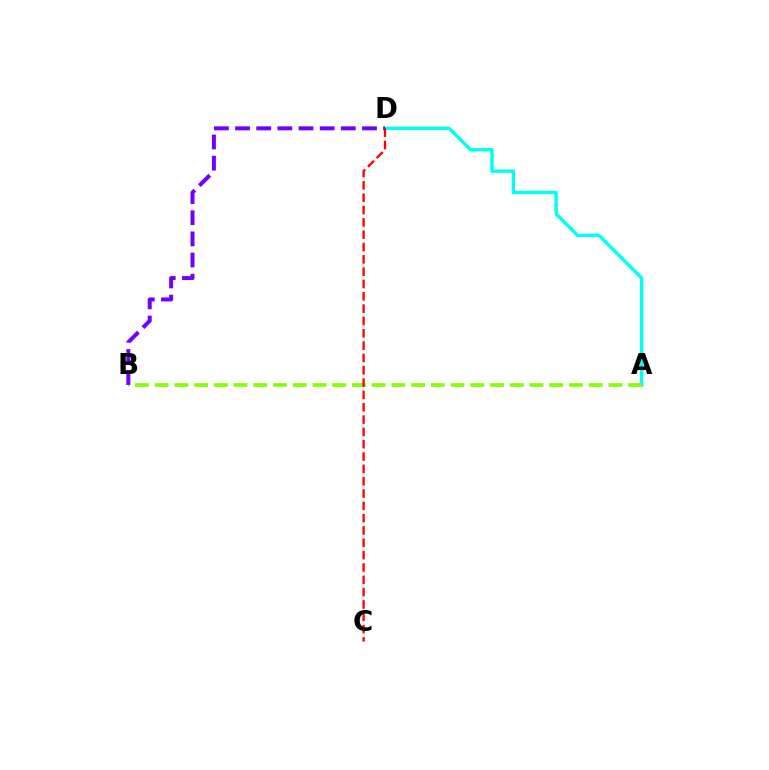{('A', 'D'): [{'color': '#00fff6', 'line_style': 'solid', 'thickness': 2.46}], ('A', 'B'): [{'color': '#84ff00', 'line_style': 'dashed', 'thickness': 2.68}], ('C', 'D'): [{'color': '#ff0000', 'line_style': 'dashed', 'thickness': 1.67}], ('B', 'D'): [{'color': '#7200ff', 'line_style': 'dashed', 'thickness': 2.87}]}